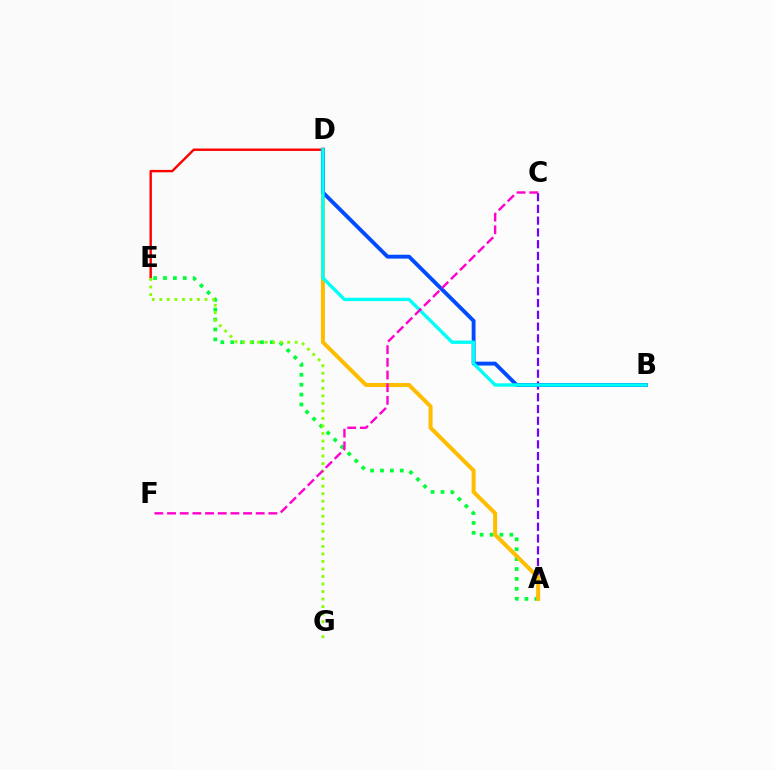{('D', 'E'): [{'color': '#ff0000', 'line_style': 'solid', 'thickness': 1.74}], ('A', 'E'): [{'color': '#00ff39', 'line_style': 'dotted', 'thickness': 2.69}], ('E', 'G'): [{'color': '#84ff00', 'line_style': 'dotted', 'thickness': 2.05}], ('A', 'C'): [{'color': '#7200ff', 'line_style': 'dashed', 'thickness': 1.6}], ('A', 'D'): [{'color': '#ffbd00', 'line_style': 'solid', 'thickness': 2.89}], ('B', 'D'): [{'color': '#004bff', 'line_style': 'solid', 'thickness': 2.78}, {'color': '#00fff6', 'line_style': 'solid', 'thickness': 2.43}], ('C', 'F'): [{'color': '#ff00cf', 'line_style': 'dashed', 'thickness': 1.72}]}